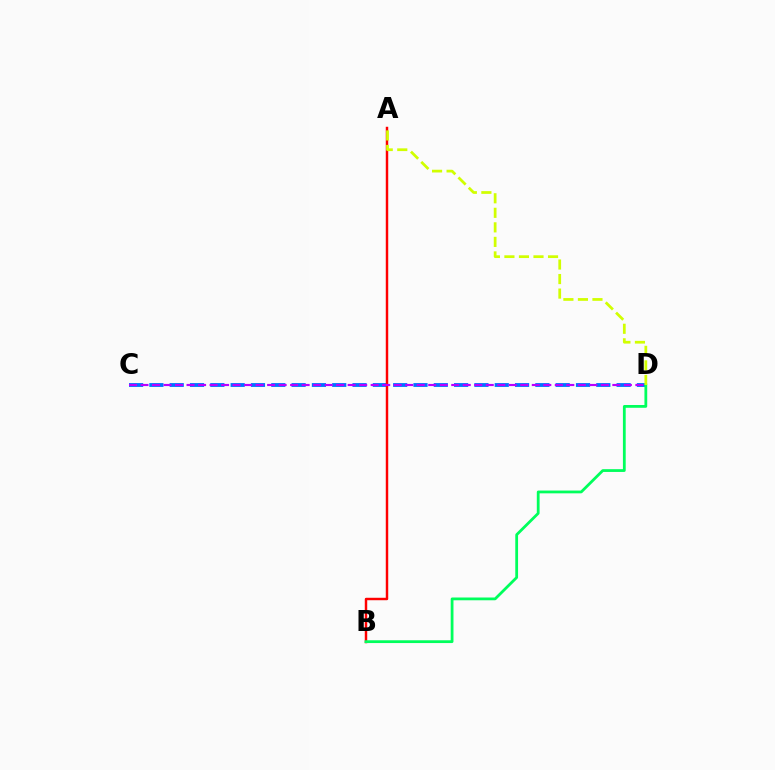{('C', 'D'): [{'color': '#0074ff', 'line_style': 'dashed', 'thickness': 2.76}, {'color': '#b900ff', 'line_style': 'dashed', 'thickness': 1.56}], ('A', 'B'): [{'color': '#ff0000', 'line_style': 'solid', 'thickness': 1.76}], ('B', 'D'): [{'color': '#00ff5c', 'line_style': 'solid', 'thickness': 2.0}], ('A', 'D'): [{'color': '#d1ff00', 'line_style': 'dashed', 'thickness': 1.97}]}